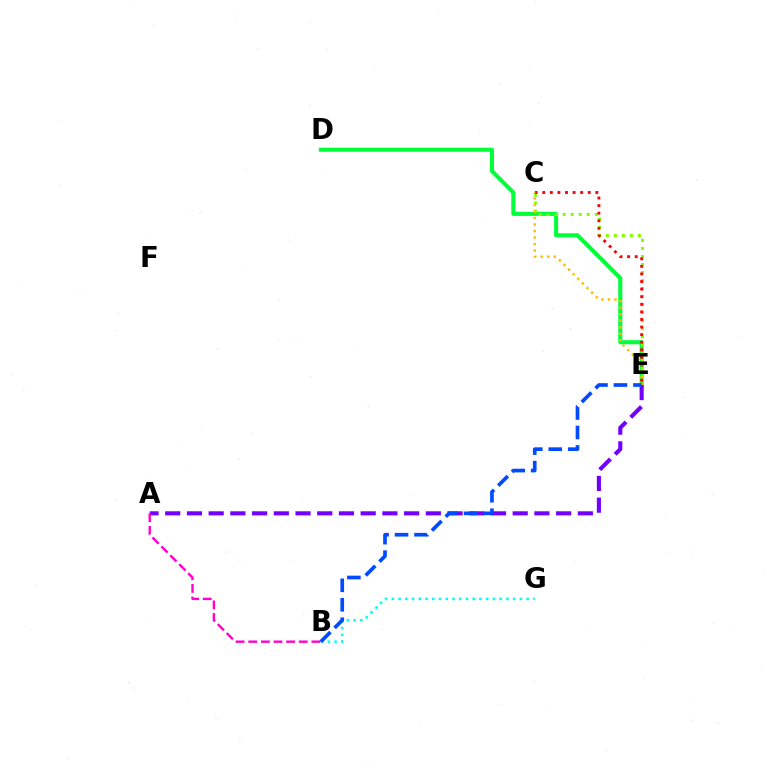{('B', 'G'): [{'color': '#00fff6', 'line_style': 'dotted', 'thickness': 1.83}], ('D', 'E'): [{'color': '#00ff39', 'line_style': 'solid', 'thickness': 2.93}], ('C', 'E'): [{'color': '#84ff00', 'line_style': 'dotted', 'thickness': 2.18}, {'color': '#ff0000', 'line_style': 'dotted', 'thickness': 2.06}, {'color': '#ffbd00', 'line_style': 'dotted', 'thickness': 1.77}], ('A', 'E'): [{'color': '#7200ff', 'line_style': 'dashed', 'thickness': 2.95}], ('A', 'B'): [{'color': '#ff00cf', 'line_style': 'dashed', 'thickness': 1.72}], ('B', 'E'): [{'color': '#004bff', 'line_style': 'dashed', 'thickness': 2.65}]}